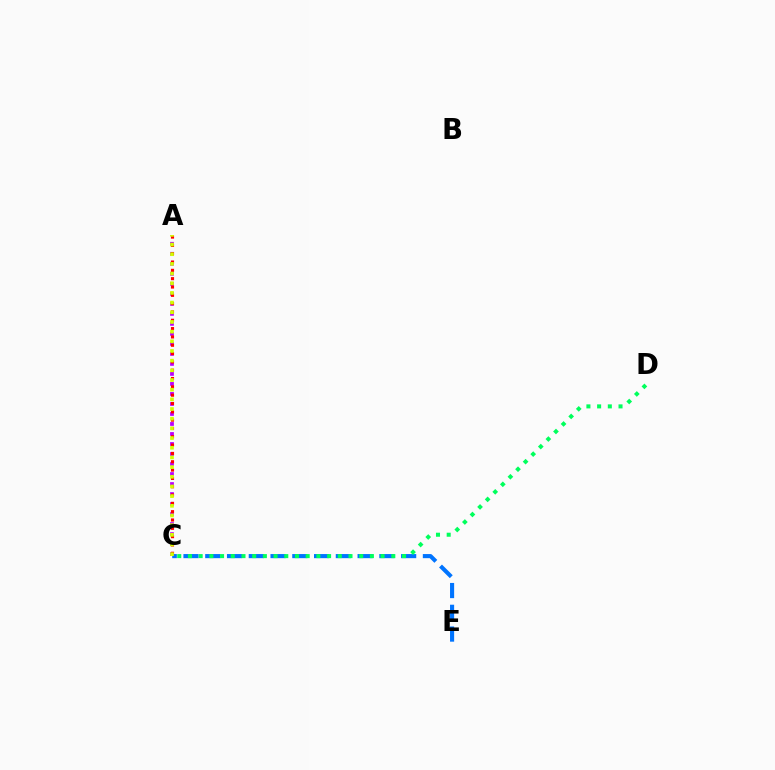{('A', 'C'): [{'color': '#b900ff', 'line_style': 'dotted', 'thickness': 2.72}, {'color': '#ff0000', 'line_style': 'dotted', 'thickness': 2.26}, {'color': '#d1ff00', 'line_style': 'dotted', 'thickness': 2.63}], ('C', 'E'): [{'color': '#0074ff', 'line_style': 'dashed', 'thickness': 2.96}], ('C', 'D'): [{'color': '#00ff5c', 'line_style': 'dotted', 'thickness': 2.91}]}